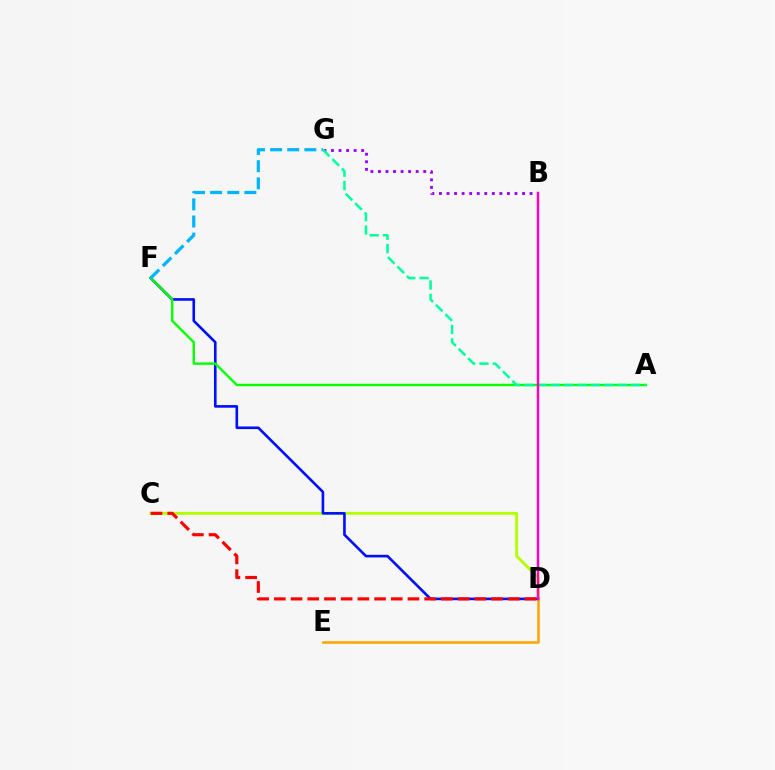{('B', 'G'): [{'color': '#9b00ff', 'line_style': 'dotted', 'thickness': 2.05}], ('C', 'D'): [{'color': '#b3ff00', 'line_style': 'solid', 'thickness': 2.08}, {'color': '#ff0000', 'line_style': 'dashed', 'thickness': 2.27}], ('D', 'F'): [{'color': '#0010ff', 'line_style': 'solid', 'thickness': 1.89}], ('A', 'F'): [{'color': '#08ff00', 'line_style': 'solid', 'thickness': 1.73}], ('D', 'E'): [{'color': '#ffa500', 'line_style': 'solid', 'thickness': 1.85}], ('F', 'G'): [{'color': '#00b5ff', 'line_style': 'dashed', 'thickness': 2.33}], ('A', 'G'): [{'color': '#00ff9d', 'line_style': 'dashed', 'thickness': 1.82}], ('B', 'D'): [{'color': '#ff00bd', 'line_style': 'solid', 'thickness': 1.8}]}